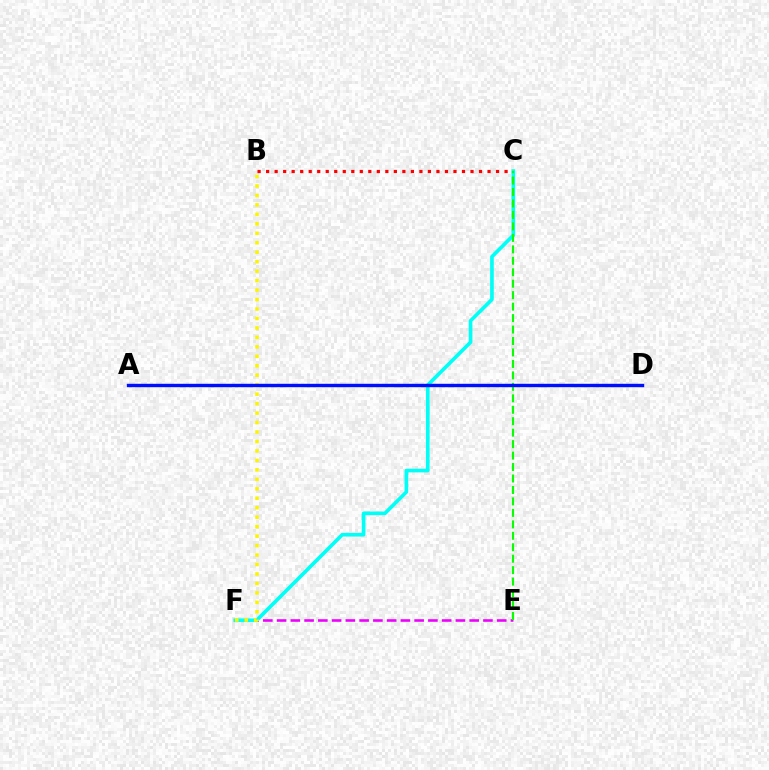{('B', 'C'): [{'color': '#ff0000', 'line_style': 'dotted', 'thickness': 2.31}], ('E', 'F'): [{'color': '#ee00ff', 'line_style': 'dashed', 'thickness': 1.87}], ('C', 'F'): [{'color': '#00fff6', 'line_style': 'solid', 'thickness': 2.63}], ('B', 'F'): [{'color': '#fcf500', 'line_style': 'dotted', 'thickness': 2.57}], ('C', 'E'): [{'color': '#08ff00', 'line_style': 'dashed', 'thickness': 1.56}], ('A', 'D'): [{'color': '#0010ff', 'line_style': 'solid', 'thickness': 2.45}]}